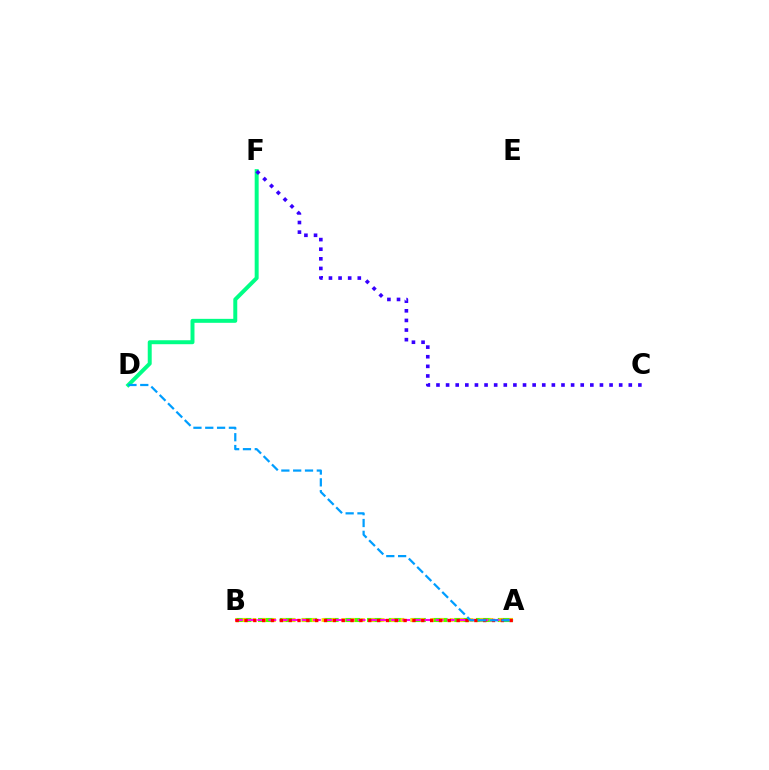{('D', 'F'): [{'color': '#00ff86', 'line_style': 'solid', 'thickness': 2.85}], ('A', 'B'): [{'color': '#4fff00', 'line_style': 'dashed', 'thickness': 2.96}, {'color': '#ffd500', 'line_style': 'dotted', 'thickness': 2.68}, {'color': '#ff00ed', 'line_style': 'dashed', 'thickness': 1.52}, {'color': '#ff0000', 'line_style': 'dotted', 'thickness': 2.4}], ('C', 'F'): [{'color': '#3700ff', 'line_style': 'dotted', 'thickness': 2.61}], ('A', 'D'): [{'color': '#009eff', 'line_style': 'dashed', 'thickness': 1.61}]}